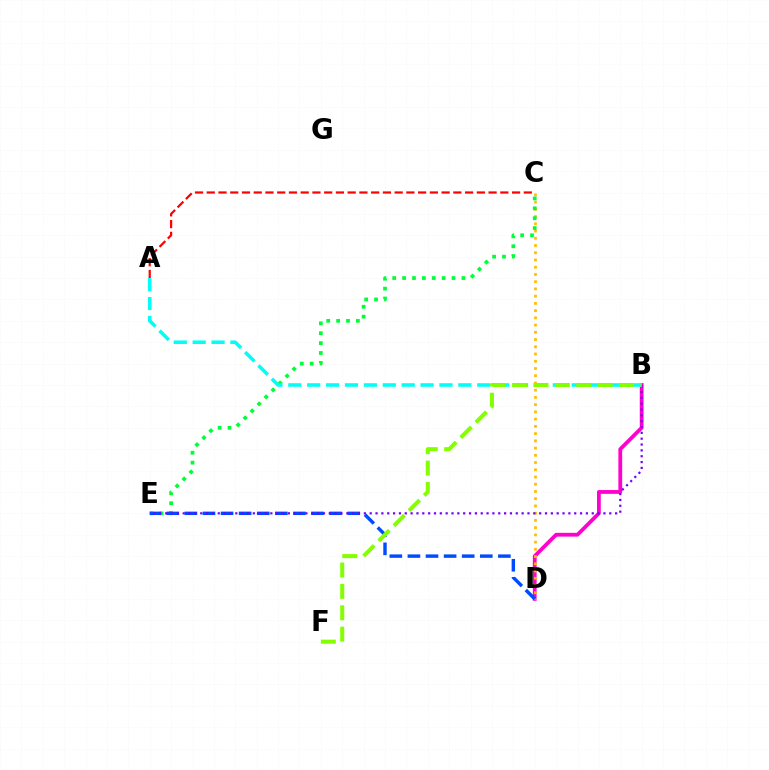{('B', 'D'): [{'color': '#ff00cf', 'line_style': 'solid', 'thickness': 2.73}], ('C', 'D'): [{'color': '#ffbd00', 'line_style': 'dotted', 'thickness': 1.97}], ('C', 'E'): [{'color': '#00ff39', 'line_style': 'dotted', 'thickness': 2.69}], ('D', 'E'): [{'color': '#004bff', 'line_style': 'dashed', 'thickness': 2.46}], ('B', 'E'): [{'color': '#7200ff', 'line_style': 'dotted', 'thickness': 1.59}], ('A', 'C'): [{'color': '#ff0000', 'line_style': 'dashed', 'thickness': 1.6}], ('A', 'B'): [{'color': '#00fff6', 'line_style': 'dashed', 'thickness': 2.57}], ('B', 'F'): [{'color': '#84ff00', 'line_style': 'dashed', 'thickness': 2.91}]}